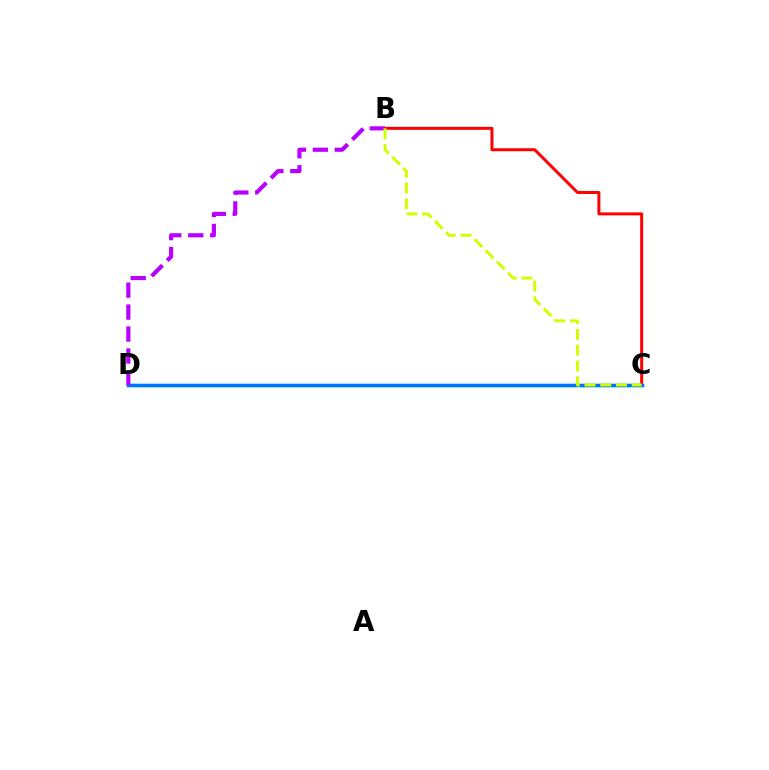{('C', 'D'): [{'color': '#00ff5c', 'line_style': 'solid', 'thickness': 2.39}, {'color': '#0074ff', 'line_style': 'solid', 'thickness': 2.49}], ('B', 'C'): [{'color': '#ff0000', 'line_style': 'solid', 'thickness': 2.15}, {'color': '#d1ff00', 'line_style': 'dashed', 'thickness': 2.14}], ('B', 'D'): [{'color': '#b900ff', 'line_style': 'dashed', 'thickness': 2.98}]}